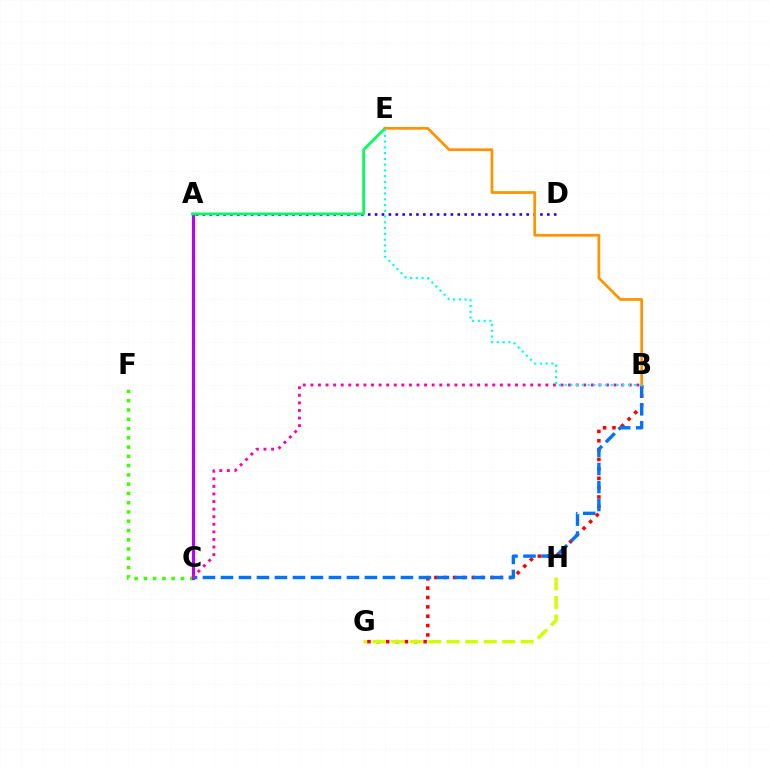{('C', 'F'): [{'color': '#3dff00', 'line_style': 'dotted', 'thickness': 2.52}], ('A', 'D'): [{'color': '#2500ff', 'line_style': 'dotted', 'thickness': 1.87}], ('A', 'C'): [{'color': '#b900ff', 'line_style': 'solid', 'thickness': 2.25}], ('A', 'E'): [{'color': '#00ff5c', 'line_style': 'solid', 'thickness': 1.98}], ('B', 'G'): [{'color': '#ff0000', 'line_style': 'dotted', 'thickness': 2.54}], ('B', 'C'): [{'color': '#0074ff', 'line_style': 'dashed', 'thickness': 2.44}, {'color': '#ff00ac', 'line_style': 'dotted', 'thickness': 2.06}], ('B', 'E'): [{'color': '#ff9400', 'line_style': 'solid', 'thickness': 1.97}, {'color': '#00fff6', 'line_style': 'dotted', 'thickness': 1.57}], ('G', 'H'): [{'color': '#d1ff00', 'line_style': 'dashed', 'thickness': 2.52}]}